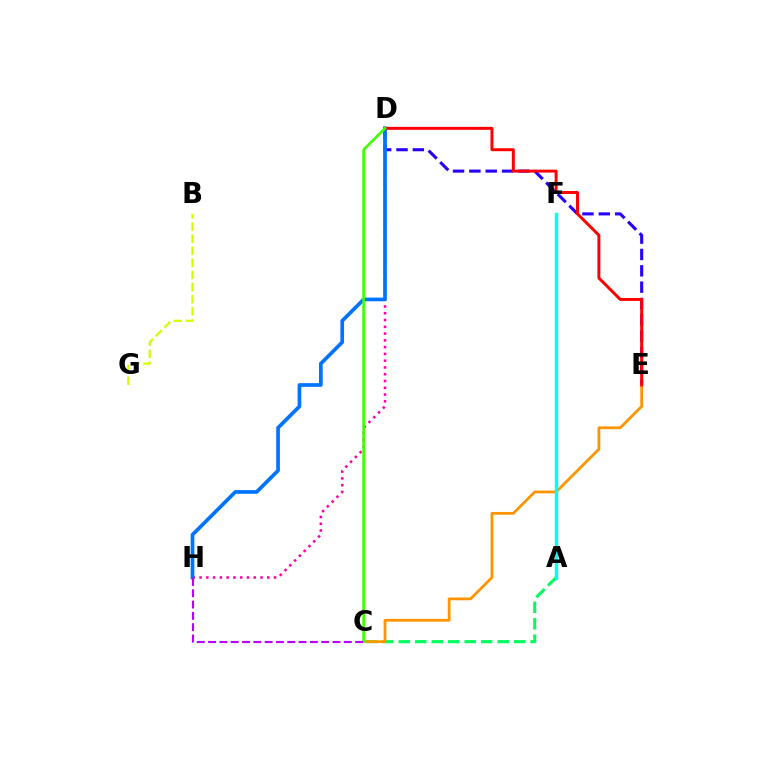{('D', 'E'): [{'color': '#2500ff', 'line_style': 'dashed', 'thickness': 2.22}, {'color': '#ff0000', 'line_style': 'solid', 'thickness': 2.13}], ('D', 'H'): [{'color': '#ff00ac', 'line_style': 'dotted', 'thickness': 1.84}, {'color': '#0074ff', 'line_style': 'solid', 'thickness': 2.66}], ('B', 'G'): [{'color': '#d1ff00', 'line_style': 'dashed', 'thickness': 1.64}], ('A', 'C'): [{'color': '#00ff5c', 'line_style': 'dashed', 'thickness': 2.24}], ('C', 'E'): [{'color': '#ff9400', 'line_style': 'solid', 'thickness': 1.98}], ('C', 'D'): [{'color': '#3dff00', 'line_style': 'solid', 'thickness': 1.91}], ('A', 'F'): [{'color': '#00fff6', 'line_style': 'solid', 'thickness': 2.47}], ('C', 'H'): [{'color': '#b900ff', 'line_style': 'dashed', 'thickness': 1.54}]}